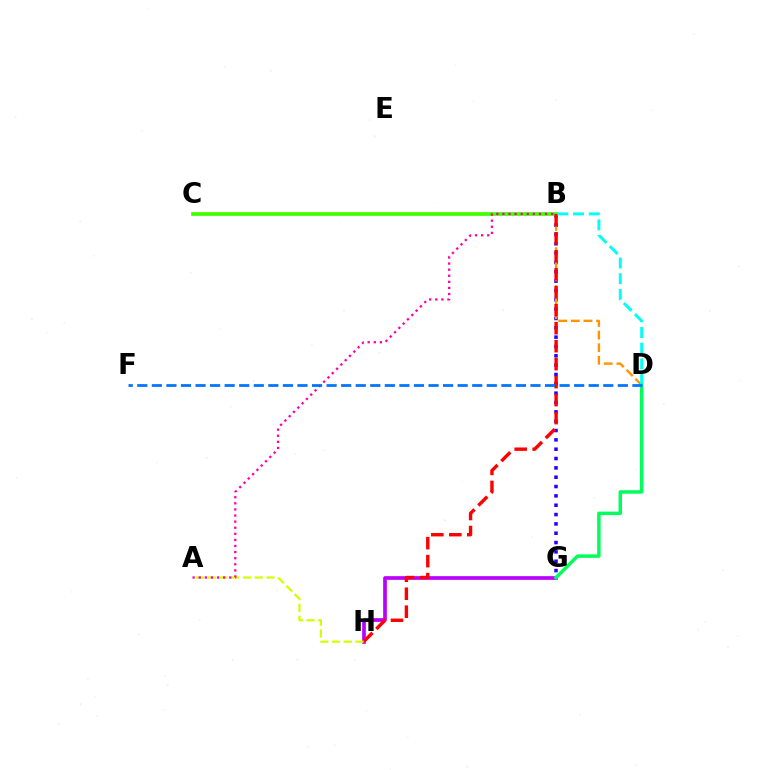{('B', 'G'): [{'color': '#2500ff', 'line_style': 'dotted', 'thickness': 2.54}], ('G', 'H'): [{'color': '#b900ff', 'line_style': 'solid', 'thickness': 2.65}], ('B', 'D'): [{'color': '#ff9400', 'line_style': 'dashed', 'thickness': 1.71}, {'color': '#00fff6', 'line_style': 'dashed', 'thickness': 2.13}], ('B', 'C'): [{'color': '#3dff00', 'line_style': 'solid', 'thickness': 2.66}], ('B', 'H'): [{'color': '#ff0000', 'line_style': 'dashed', 'thickness': 2.44}], ('D', 'G'): [{'color': '#00ff5c', 'line_style': 'solid', 'thickness': 2.5}], ('A', 'H'): [{'color': '#d1ff00', 'line_style': 'dashed', 'thickness': 1.59}], ('A', 'B'): [{'color': '#ff00ac', 'line_style': 'dotted', 'thickness': 1.66}], ('D', 'F'): [{'color': '#0074ff', 'line_style': 'dashed', 'thickness': 1.98}]}